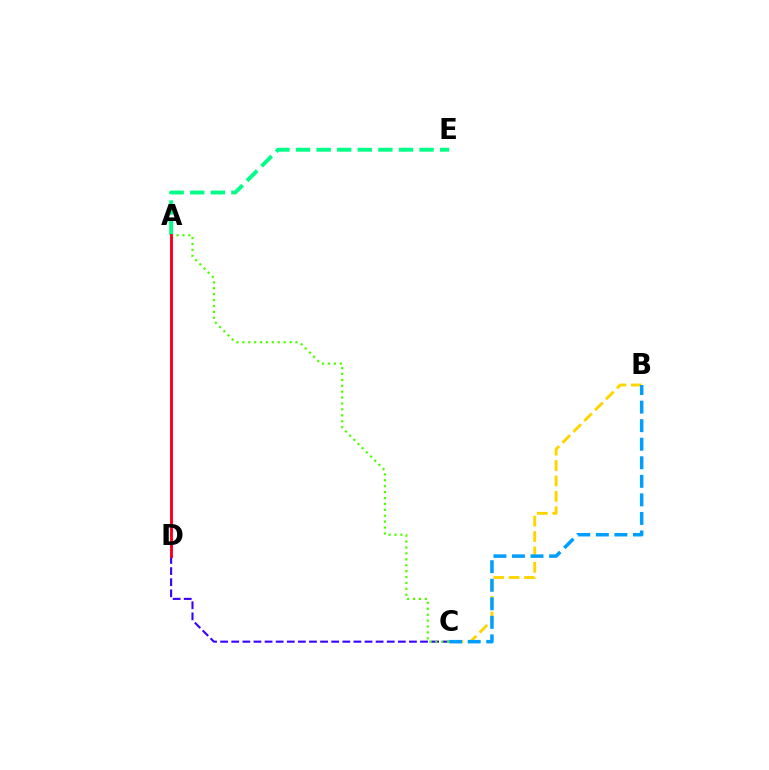{('A', 'E'): [{'color': '#00ff86', 'line_style': 'dashed', 'thickness': 2.8}], ('A', 'D'): [{'color': '#ff00ed', 'line_style': 'solid', 'thickness': 2.01}, {'color': '#ff0000', 'line_style': 'solid', 'thickness': 1.86}], ('C', 'D'): [{'color': '#3700ff', 'line_style': 'dashed', 'thickness': 1.51}], ('B', 'C'): [{'color': '#ffd500', 'line_style': 'dashed', 'thickness': 2.09}, {'color': '#009eff', 'line_style': 'dashed', 'thickness': 2.52}], ('A', 'C'): [{'color': '#4fff00', 'line_style': 'dotted', 'thickness': 1.6}]}